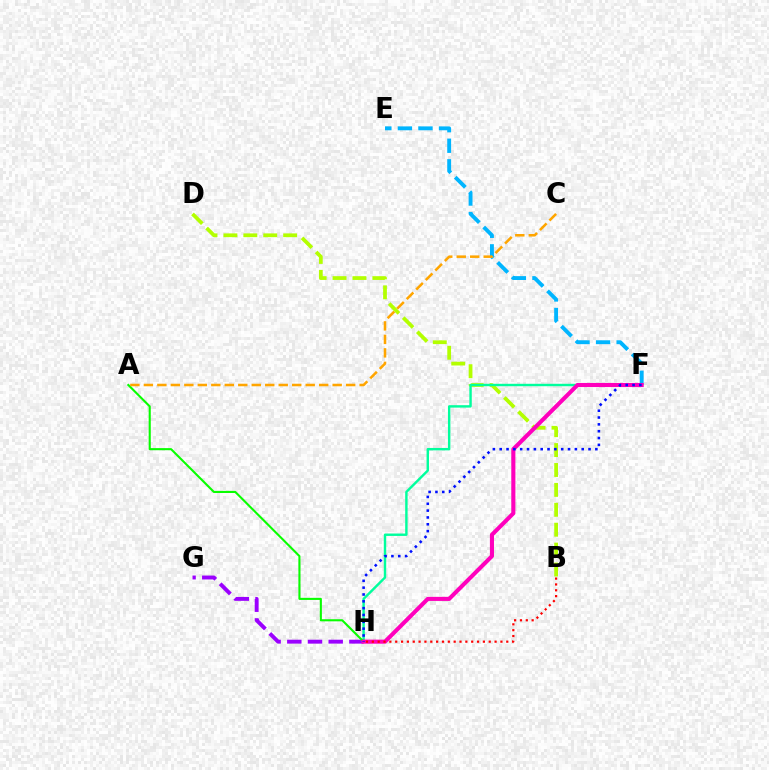{('B', 'D'): [{'color': '#b3ff00', 'line_style': 'dashed', 'thickness': 2.7}], ('F', 'H'): [{'color': '#00ff9d', 'line_style': 'solid', 'thickness': 1.74}, {'color': '#ff00bd', 'line_style': 'solid', 'thickness': 2.94}, {'color': '#0010ff', 'line_style': 'dotted', 'thickness': 1.86}], ('G', 'H'): [{'color': '#9b00ff', 'line_style': 'dashed', 'thickness': 2.81}], ('E', 'F'): [{'color': '#00b5ff', 'line_style': 'dashed', 'thickness': 2.79}], ('A', 'H'): [{'color': '#08ff00', 'line_style': 'solid', 'thickness': 1.51}], ('A', 'C'): [{'color': '#ffa500', 'line_style': 'dashed', 'thickness': 1.83}], ('B', 'H'): [{'color': '#ff0000', 'line_style': 'dotted', 'thickness': 1.59}]}